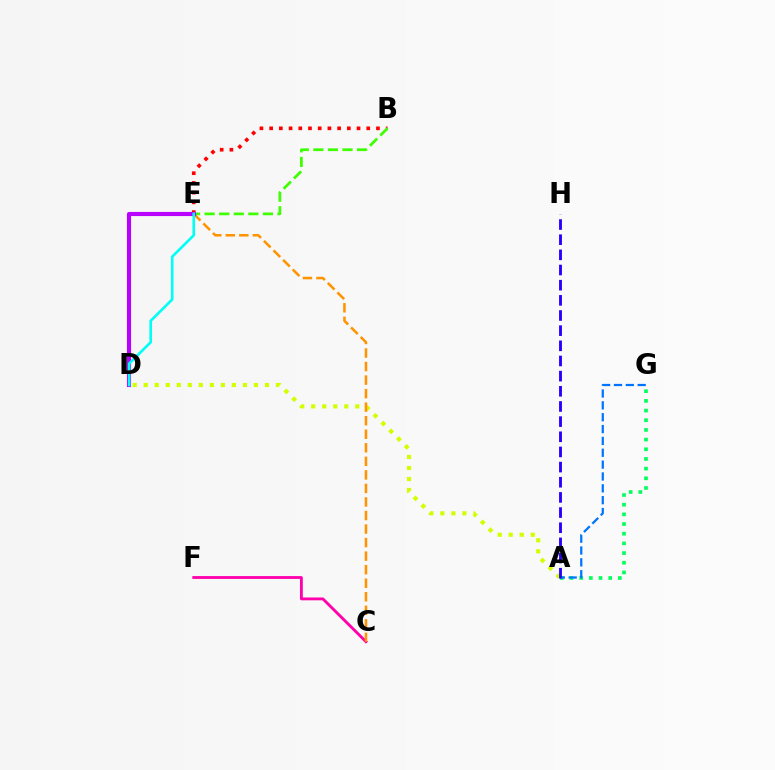{('B', 'E'): [{'color': '#ff0000', 'line_style': 'dotted', 'thickness': 2.64}, {'color': '#3dff00', 'line_style': 'dashed', 'thickness': 1.98}], ('C', 'F'): [{'color': '#ff00ac', 'line_style': 'solid', 'thickness': 2.04}], ('A', 'G'): [{'color': '#00ff5c', 'line_style': 'dotted', 'thickness': 2.63}, {'color': '#0074ff', 'line_style': 'dashed', 'thickness': 1.61}], ('A', 'D'): [{'color': '#d1ff00', 'line_style': 'dotted', 'thickness': 2.99}], ('C', 'E'): [{'color': '#ff9400', 'line_style': 'dashed', 'thickness': 1.84}], ('A', 'H'): [{'color': '#2500ff', 'line_style': 'dashed', 'thickness': 2.06}], ('D', 'E'): [{'color': '#b900ff', 'line_style': 'solid', 'thickness': 2.97}, {'color': '#00fff6', 'line_style': 'solid', 'thickness': 1.9}]}